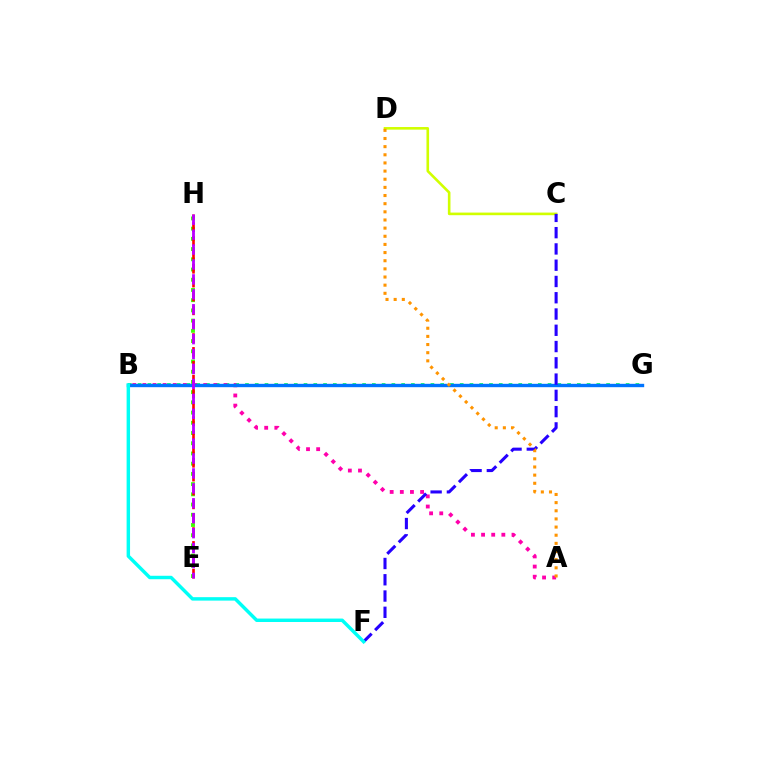{('C', 'D'): [{'color': '#d1ff00', 'line_style': 'solid', 'thickness': 1.88}], ('E', 'H'): [{'color': '#3dff00', 'line_style': 'dotted', 'thickness': 2.78}, {'color': '#ff0000', 'line_style': 'dashed', 'thickness': 1.88}, {'color': '#b900ff', 'line_style': 'dashed', 'thickness': 2.03}], ('B', 'G'): [{'color': '#00ff5c', 'line_style': 'dotted', 'thickness': 2.65}, {'color': '#0074ff', 'line_style': 'solid', 'thickness': 2.43}], ('A', 'B'): [{'color': '#ff00ac', 'line_style': 'dotted', 'thickness': 2.75}], ('C', 'F'): [{'color': '#2500ff', 'line_style': 'dashed', 'thickness': 2.21}], ('B', 'F'): [{'color': '#00fff6', 'line_style': 'solid', 'thickness': 2.48}], ('A', 'D'): [{'color': '#ff9400', 'line_style': 'dotted', 'thickness': 2.21}]}